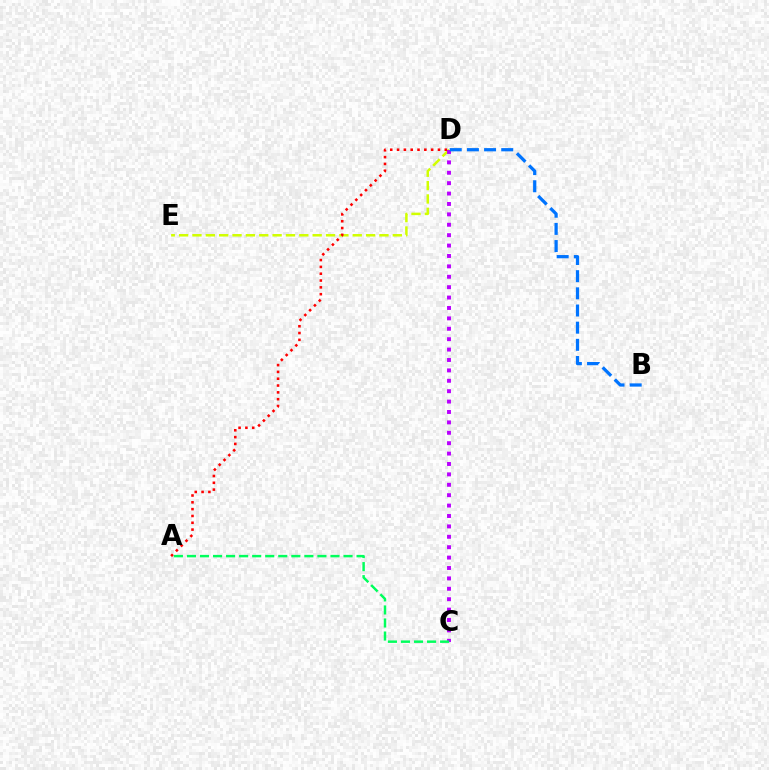{('D', 'E'): [{'color': '#d1ff00', 'line_style': 'dashed', 'thickness': 1.81}], ('C', 'D'): [{'color': '#b900ff', 'line_style': 'dotted', 'thickness': 2.83}], ('A', 'D'): [{'color': '#ff0000', 'line_style': 'dotted', 'thickness': 1.85}], ('A', 'C'): [{'color': '#00ff5c', 'line_style': 'dashed', 'thickness': 1.77}], ('B', 'D'): [{'color': '#0074ff', 'line_style': 'dashed', 'thickness': 2.33}]}